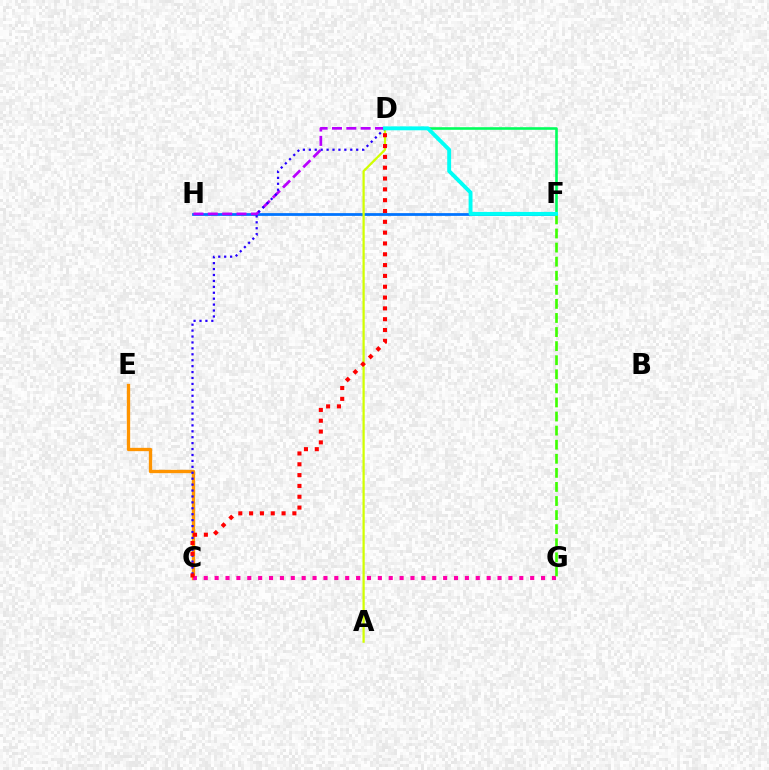{('C', 'E'): [{'color': '#ff9400', 'line_style': 'solid', 'thickness': 2.38}], ('F', 'H'): [{'color': '#0074ff', 'line_style': 'solid', 'thickness': 1.99}], ('D', 'H'): [{'color': '#b900ff', 'line_style': 'dashed', 'thickness': 1.95}], ('C', 'G'): [{'color': '#ff00ac', 'line_style': 'dotted', 'thickness': 2.96}], ('D', 'F'): [{'color': '#00ff5c', 'line_style': 'solid', 'thickness': 1.88}, {'color': '#00fff6', 'line_style': 'solid', 'thickness': 2.8}], ('A', 'D'): [{'color': '#d1ff00', 'line_style': 'solid', 'thickness': 1.61}], ('F', 'G'): [{'color': '#3dff00', 'line_style': 'dashed', 'thickness': 1.91}], ('C', 'D'): [{'color': '#2500ff', 'line_style': 'dotted', 'thickness': 1.61}, {'color': '#ff0000', 'line_style': 'dotted', 'thickness': 2.94}]}